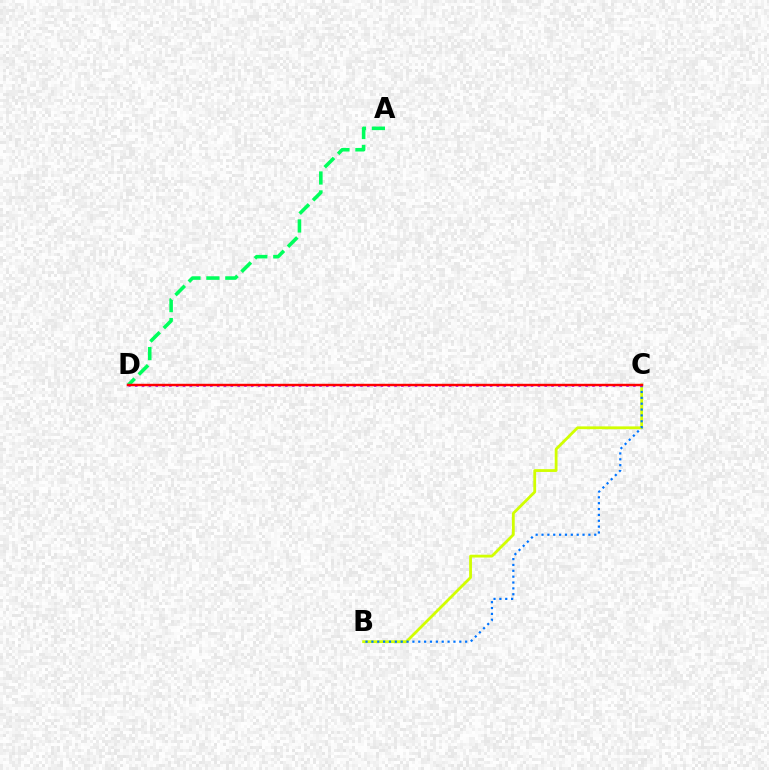{('A', 'D'): [{'color': '#00ff5c', 'line_style': 'dashed', 'thickness': 2.57}], ('B', 'C'): [{'color': '#d1ff00', 'line_style': 'solid', 'thickness': 2.01}, {'color': '#0074ff', 'line_style': 'dotted', 'thickness': 1.59}], ('C', 'D'): [{'color': '#b900ff', 'line_style': 'dotted', 'thickness': 1.85}, {'color': '#ff0000', 'line_style': 'solid', 'thickness': 1.75}]}